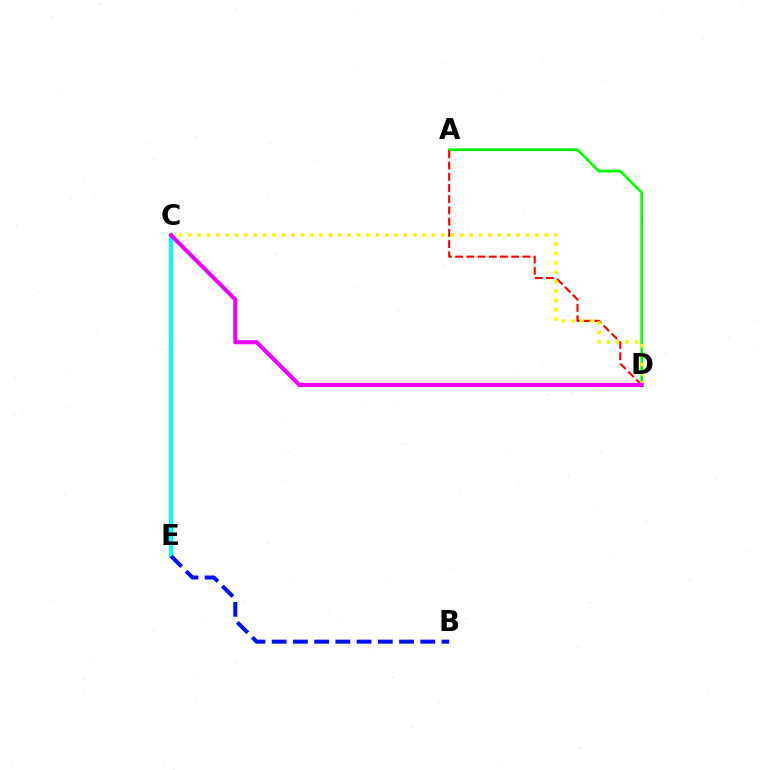{('C', 'E'): [{'color': '#00fff6', 'line_style': 'solid', 'thickness': 2.88}], ('A', 'D'): [{'color': '#08ff00', 'line_style': 'solid', 'thickness': 1.93}, {'color': '#ff0000', 'line_style': 'dashed', 'thickness': 1.53}], ('C', 'D'): [{'color': '#fcf500', 'line_style': 'dotted', 'thickness': 2.55}, {'color': '#ee00ff', 'line_style': 'solid', 'thickness': 2.95}], ('B', 'E'): [{'color': '#0010ff', 'line_style': 'dashed', 'thickness': 2.88}]}